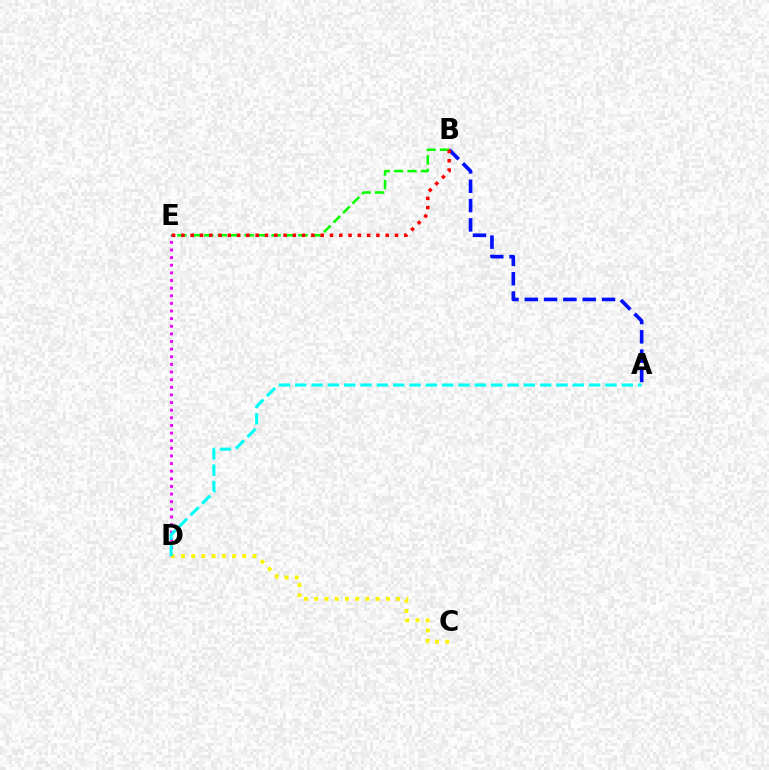{('A', 'B'): [{'color': '#0010ff', 'line_style': 'dashed', 'thickness': 2.62}], ('B', 'E'): [{'color': '#08ff00', 'line_style': 'dashed', 'thickness': 1.83}, {'color': '#ff0000', 'line_style': 'dotted', 'thickness': 2.52}], ('D', 'E'): [{'color': '#ee00ff', 'line_style': 'dotted', 'thickness': 2.07}], ('C', 'D'): [{'color': '#fcf500', 'line_style': 'dotted', 'thickness': 2.78}], ('A', 'D'): [{'color': '#00fff6', 'line_style': 'dashed', 'thickness': 2.22}]}